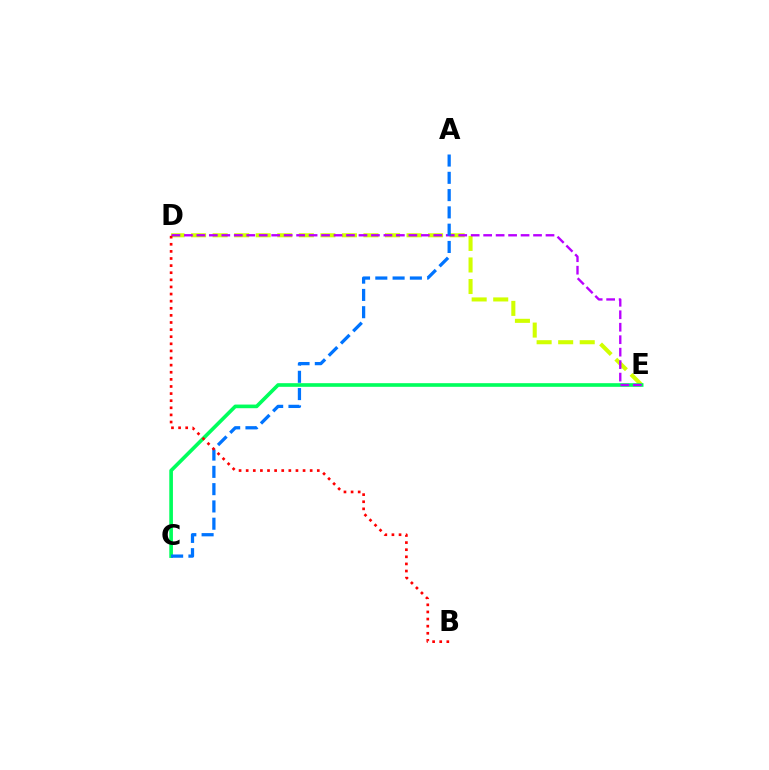{('D', 'E'): [{'color': '#d1ff00', 'line_style': 'dashed', 'thickness': 2.93}, {'color': '#b900ff', 'line_style': 'dashed', 'thickness': 1.69}], ('C', 'E'): [{'color': '#00ff5c', 'line_style': 'solid', 'thickness': 2.62}], ('A', 'C'): [{'color': '#0074ff', 'line_style': 'dashed', 'thickness': 2.35}], ('B', 'D'): [{'color': '#ff0000', 'line_style': 'dotted', 'thickness': 1.93}]}